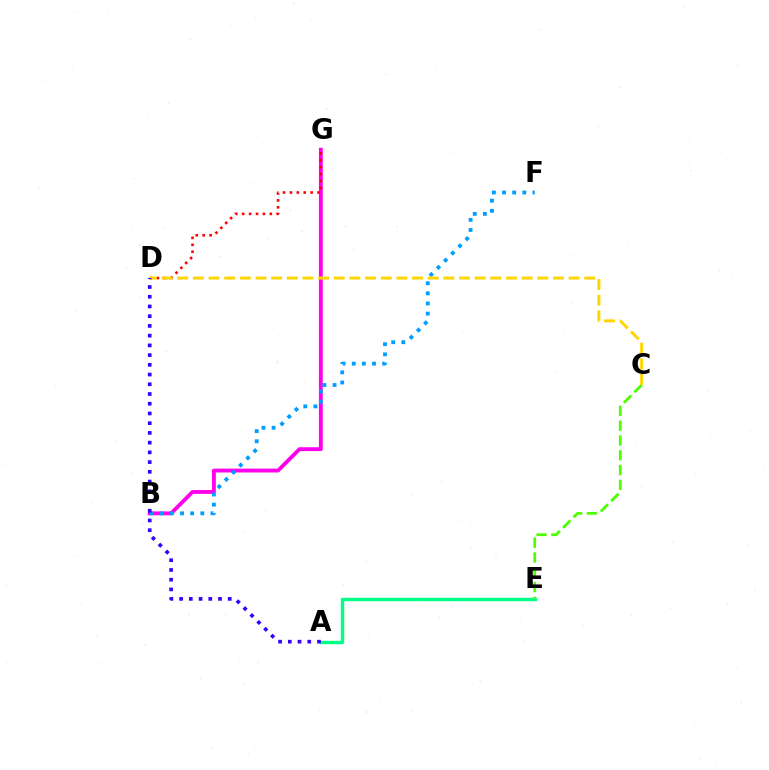{('B', 'G'): [{'color': '#ff00ed', 'line_style': 'solid', 'thickness': 2.77}], ('A', 'E'): [{'color': '#00ff86', 'line_style': 'solid', 'thickness': 2.44}], ('B', 'F'): [{'color': '#009eff', 'line_style': 'dotted', 'thickness': 2.75}], ('C', 'E'): [{'color': '#4fff00', 'line_style': 'dashed', 'thickness': 2.01}], ('D', 'G'): [{'color': '#ff0000', 'line_style': 'dotted', 'thickness': 1.88}], ('C', 'D'): [{'color': '#ffd500', 'line_style': 'dashed', 'thickness': 2.13}], ('A', 'D'): [{'color': '#3700ff', 'line_style': 'dotted', 'thickness': 2.64}]}